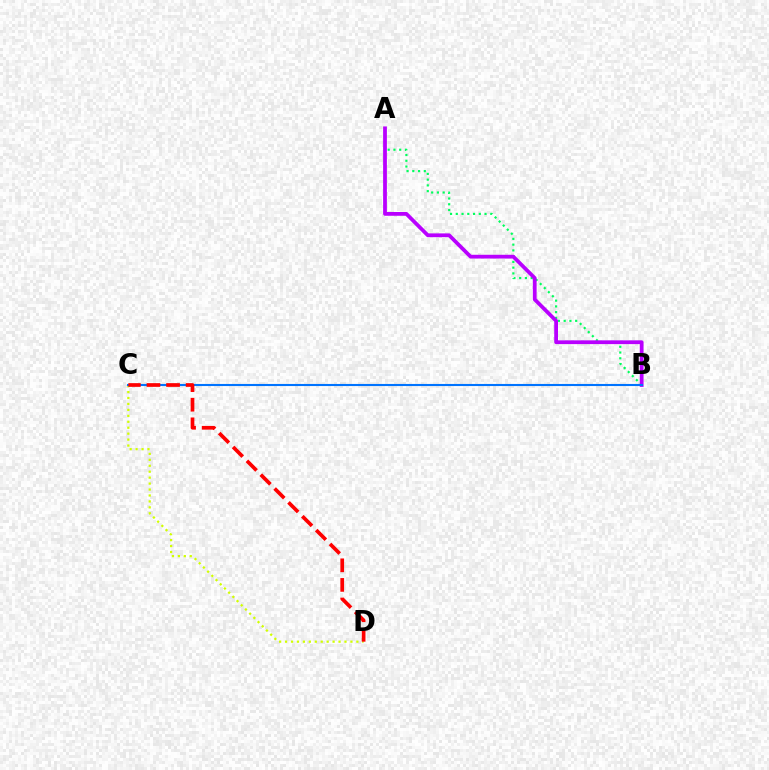{('A', 'B'): [{'color': '#00ff5c', 'line_style': 'dotted', 'thickness': 1.56}, {'color': '#b900ff', 'line_style': 'solid', 'thickness': 2.72}], ('C', 'D'): [{'color': '#d1ff00', 'line_style': 'dotted', 'thickness': 1.61}, {'color': '#ff0000', 'line_style': 'dashed', 'thickness': 2.66}], ('B', 'C'): [{'color': '#0074ff', 'line_style': 'solid', 'thickness': 1.51}]}